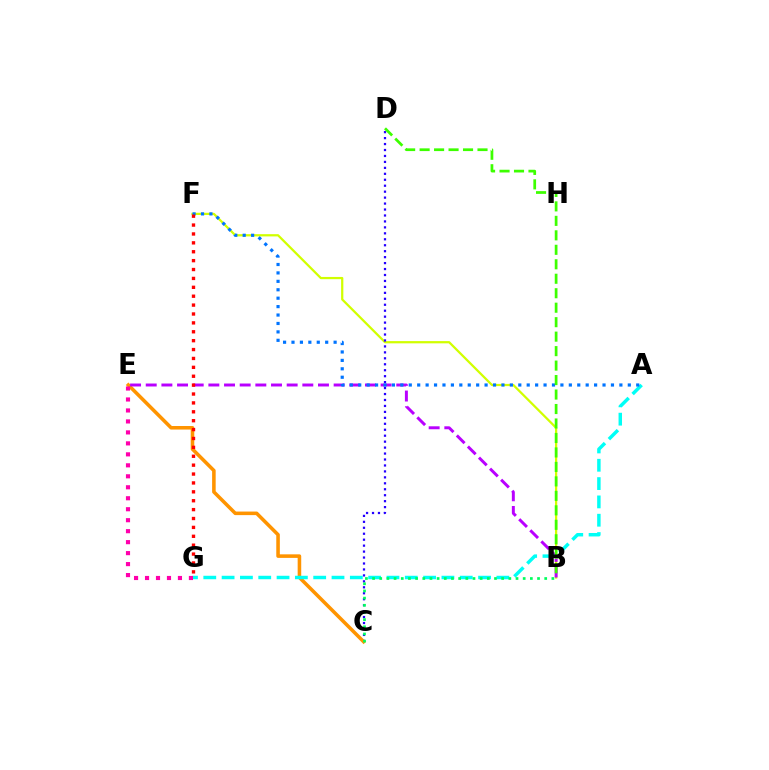{('B', 'F'): [{'color': '#d1ff00', 'line_style': 'solid', 'thickness': 1.61}], ('C', 'D'): [{'color': '#2500ff', 'line_style': 'dotted', 'thickness': 1.62}], ('C', 'E'): [{'color': '#ff9400', 'line_style': 'solid', 'thickness': 2.56}], ('B', 'E'): [{'color': '#b900ff', 'line_style': 'dashed', 'thickness': 2.13}], ('A', 'G'): [{'color': '#00fff6', 'line_style': 'dashed', 'thickness': 2.49}], ('A', 'F'): [{'color': '#0074ff', 'line_style': 'dotted', 'thickness': 2.29}], ('B', 'D'): [{'color': '#3dff00', 'line_style': 'dashed', 'thickness': 1.97}], ('F', 'G'): [{'color': '#ff0000', 'line_style': 'dotted', 'thickness': 2.42}], ('E', 'G'): [{'color': '#ff00ac', 'line_style': 'dotted', 'thickness': 2.98}], ('B', 'C'): [{'color': '#00ff5c', 'line_style': 'dotted', 'thickness': 1.95}]}